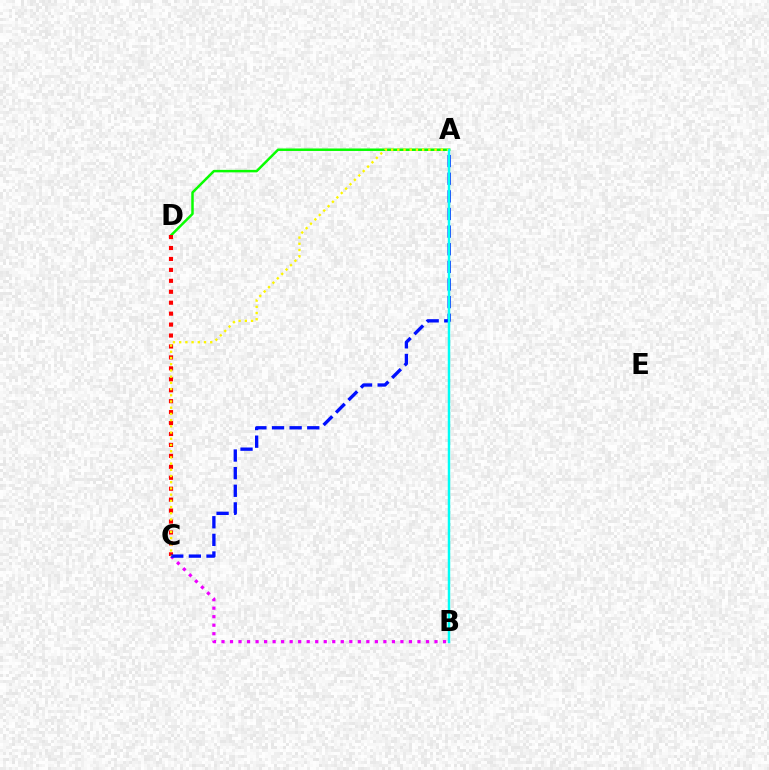{('B', 'C'): [{'color': '#ee00ff', 'line_style': 'dotted', 'thickness': 2.32}], ('A', 'D'): [{'color': '#08ff00', 'line_style': 'solid', 'thickness': 1.79}], ('C', 'D'): [{'color': '#ff0000', 'line_style': 'dotted', 'thickness': 2.97}], ('A', 'C'): [{'color': '#0010ff', 'line_style': 'dashed', 'thickness': 2.39}, {'color': '#fcf500', 'line_style': 'dotted', 'thickness': 1.69}], ('A', 'B'): [{'color': '#00fff6', 'line_style': 'solid', 'thickness': 1.77}]}